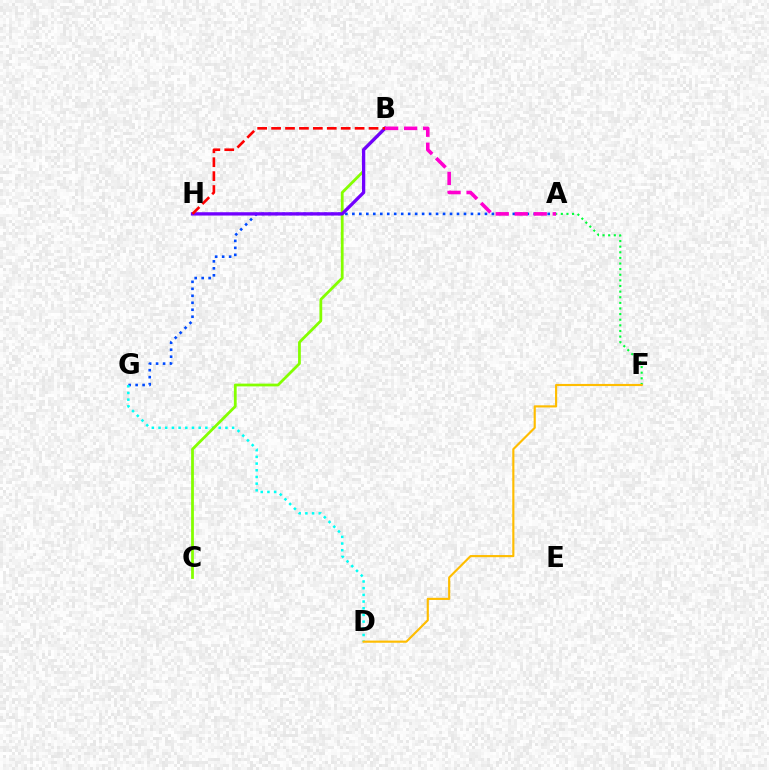{('A', 'G'): [{'color': '#004bff', 'line_style': 'dotted', 'thickness': 1.9}], ('D', 'G'): [{'color': '#00fff6', 'line_style': 'dotted', 'thickness': 1.82}], ('A', 'F'): [{'color': '#00ff39', 'line_style': 'dotted', 'thickness': 1.53}], ('B', 'C'): [{'color': '#84ff00', 'line_style': 'solid', 'thickness': 2.0}], ('B', 'H'): [{'color': '#7200ff', 'line_style': 'solid', 'thickness': 2.38}, {'color': '#ff0000', 'line_style': 'dashed', 'thickness': 1.89}], ('A', 'B'): [{'color': '#ff00cf', 'line_style': 'dashed', 'thickness': 2.58}], ('D', 'F'): [{'color': '#ffbd00', 'line_style': 'solid', 'thickness': 1.54}]}